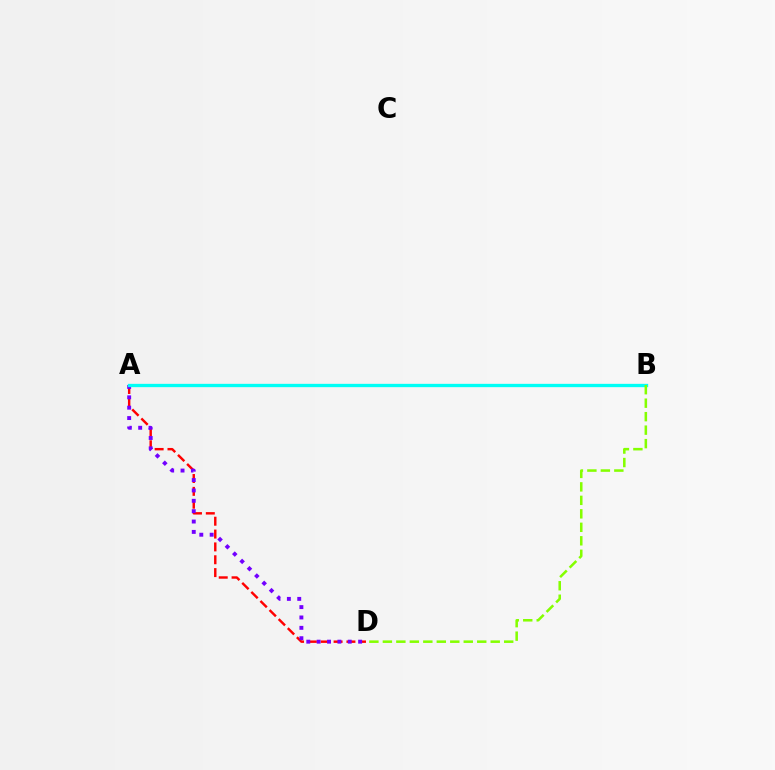{('A', 'D'): [{'color': '#ff0000', 'line_style': 'dashed', 'thickness': 1.75}, {'color': '#7200ff', 'line_style': 'dotted', 'thickness': 2.82}], ('A', 'B'): [{'color': '#00fff6', 'line_style': 'solid', 'thickness': 2.39}], ('B', 'D'): [{'color': '#84ff00', 'line_style': 'dashed', 'thickness': 1.83}]}